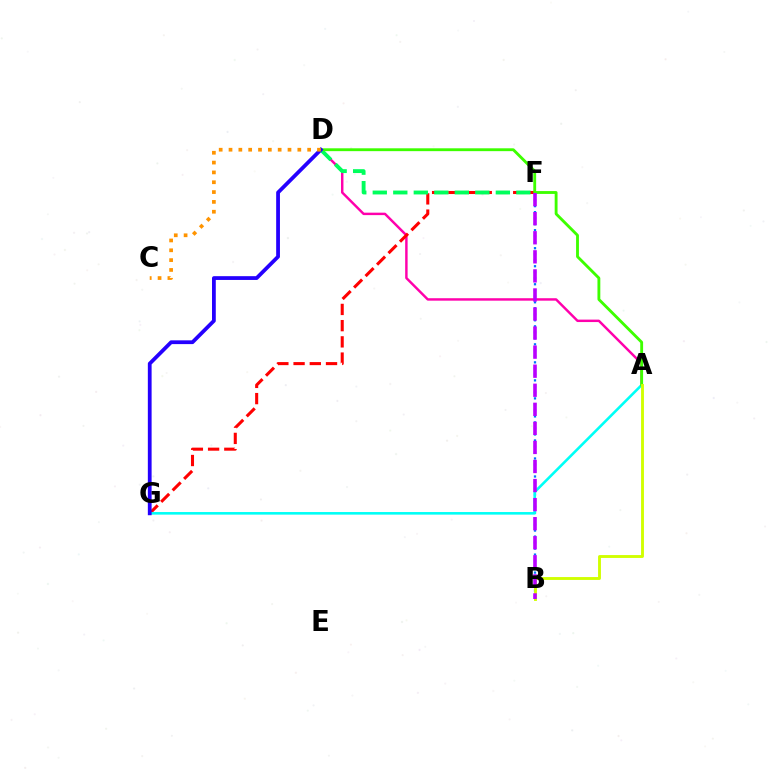{('A', 'D'): [{'color': '#ff00ac', 'line_style': 'solid', 'thickness': 1.76}, {'color': '#3dff00', 'line_style': 'solid', 'thickness': 2.06}], ('F', 'G'): [{'color': '#ff0000', 'line_style': 'dashed', 'thickness': 2.2}], ('B', 'F'): [{'color': '#0074ff', 'line_style': 'dotted', 'thickness': 1.63}, {'color': '#b900ff', 'line_style': 'dashed', 'thickness': 2.59}], ('A', 'G'): [{'color': '#00fff6', 'line_style': 'solid', 'thickness': 1.86}], ('D', 'F'): [{'color': '#00ff5c', 'line_style': 'dashed', 'thickness': 2.79}], ('A', 'B'): [{'color': '#d1ff00', 'line_style': 'solid', 'thickness': 2.07}], ('D', 'G'): [{'color': '#2500ff', 'line_style': 'solid', 'thickness': 2.72}], ('C', 'D'): [{'color': '#ff9400', 'line_style': 'dotted', 'thickness': 2.67}]}